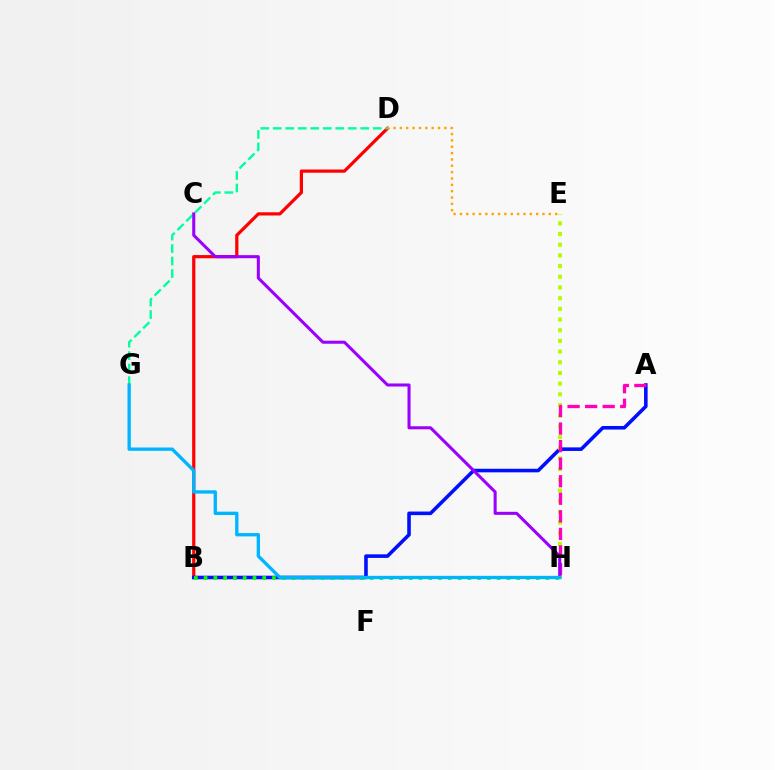{('B', 'D'): [{'color': '#ff0000', 'line_style': 'solid', 'thickness': 2.31}], ('A', 'B'): [{'color': '#0010ff', 'line_style': 'solid', 'thickness': 2.58}], ('E', 'H'): [{'color': '#b3ff00', 'line_style': 'dotted', 'thickness': 2.9}], ('D', 'G'): [{'color': '#00ff9d', 'line_style': 'dashed', 'thickness': 1.7}], ('A', 'H'): [{'color': '#ff00bd', 'line_style': 'dashed', 'thickness': 2.39}], ('B', 'H'): [{'color': '#08ff00', 'line_style': 'dotted', 'thickness': 2.65}], ('C', 'H'): [{'color': '#9b00ff', 'line_style': 'solid', 'thickness': 2.2}], ('G', 'H'): [{'color': '#00b5ff', 'line_style': 'solid', 'thickness': 2.4}], ('D', 'E'): [{'color': '#ffa500', 'line_style': 'dotted', 'thickness': 1.73}]}